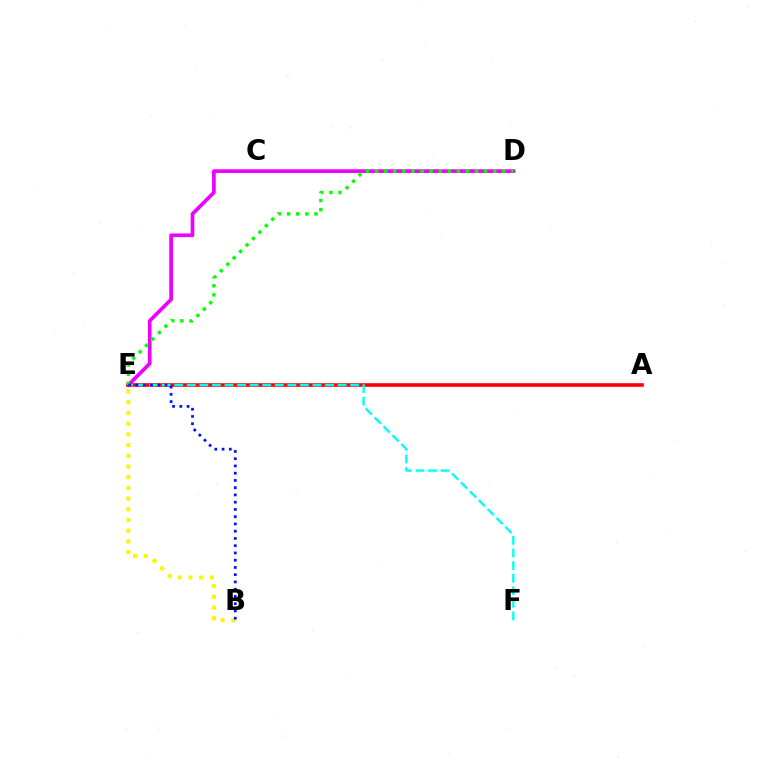{('D', 'E'): [{'color': '#ee00ff', 'line_style': 'solid', 'thickness': 2.66}, {'color': '#08ff00', 'line_style': 'dotted', 'thickness': 2.47}], ('A', 'E'): [{'color': '#ff0000', 'line_style': 'solid', 'thickness': 2.6}], ('E', 'F'): [{'color': '#00fff6', 'line_style': 'dashed', 'thickness': 1.71}], ('B', 'E'): [{'color': '#fcf500', 'line_style': 'dotted', 'thickness': 2.91}, {'color': '#0010ff', 'line_style': 'dotted', 'thickness': 1.97}]}